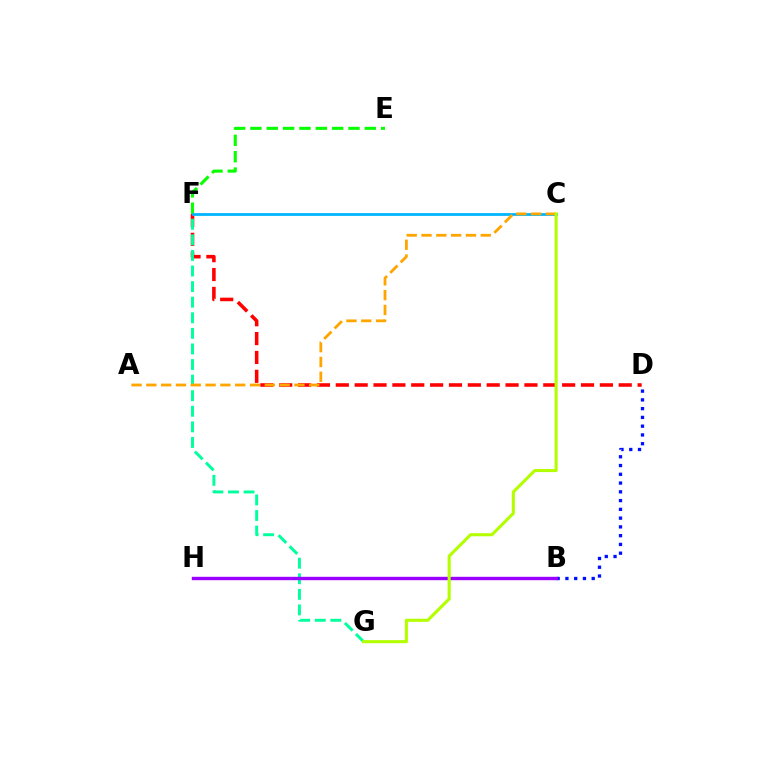{('E', 'F'): [{'color': '#08ff00', 'line_style': 'dashed', 'thickness': 2.22}], ('B', 'H'): [{'color': '#ff00bd', 'line_style': 'dashed', 'thickness': 2.02}, {'color': '#9b00ff', 'line_style': 'solid', 'thickness': 2.44}], ('D', 'F'): [{'color': '#ff0000', 'line_style': 'dashed', 'thickness': 2.56}], ('B', 'D'): [{'color': '#0010ff', 'line_style': 'dotted', 'thickness': 2.38}], ('F', 'G'): [{'color': '#00ff9d', 'line_style': 'dashed', 'thickness': 2.12}], ('C', 'F'): [{'color': '#00b5ff', 'line_style': 'solid', 'thickness': 2.0}], ('A', 'C'): [{'color': '#ffa500', 'line_style': 'dashed', 'thickness': 2.01}], ('C', 'G'): [{'color': '#b3ff00', 'line_style': 'solid', 'thickness': 2.22}]}